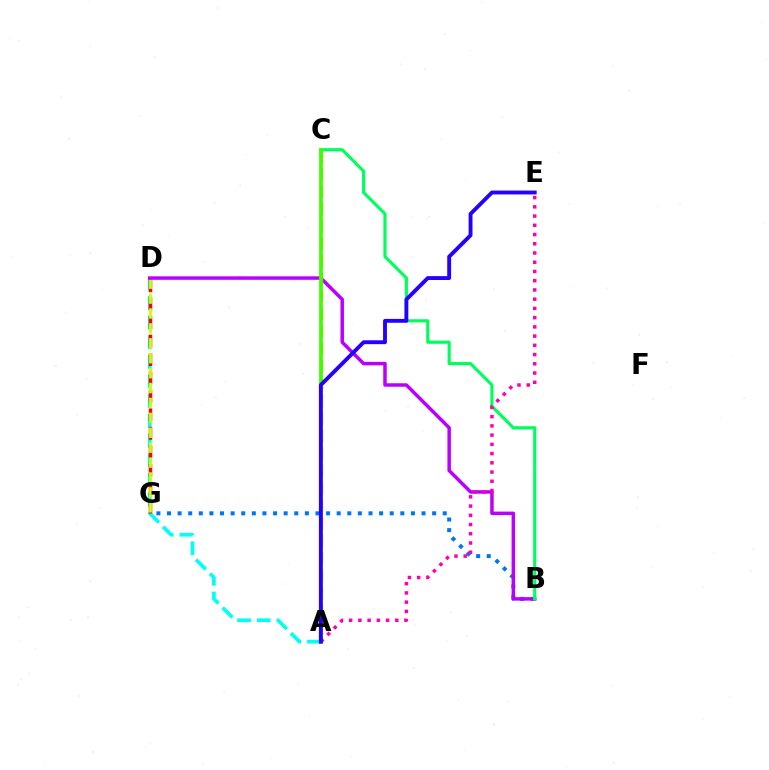{('B', 'G'): [{'color': '#0074ff', 'line_style': 'dotted', 'thickness': 2.88}], ('A', 'D'): [{'color': '#00fff6', 'line_style': 'dashed', 'thickness': 2.68}], ('D', 'G'): [{'color': '#ff0000', 'line_style': 'dashed', 'thickness': 2.51}, {'color': '#d1ff00', 'line_style': 'dashed', 'thickness': 2.03}], ('B', 'D'): [{'color': '#b900ff', 'line_style': 'solid', 'thickness': 2.51}], ('B', 'C'): [{'color': '#00ff5c', 'line_style': 'solid', 'thickness': 2.26}], ('A', 'C'): [{'color': '#ff9400', 'line_style': 'dashed', 'thickness': 2.37}, {'color': '#3dff00', 'line_style': 'solid', 'thickness': 2.68}], ('A', 'E'): [{'color': '#ff00ac', 'line_style': 'dotted', 'thickness': 2.51}, {'color': '#2500ff', 'line_style': 'solid', 'thickness': 2.79}]}